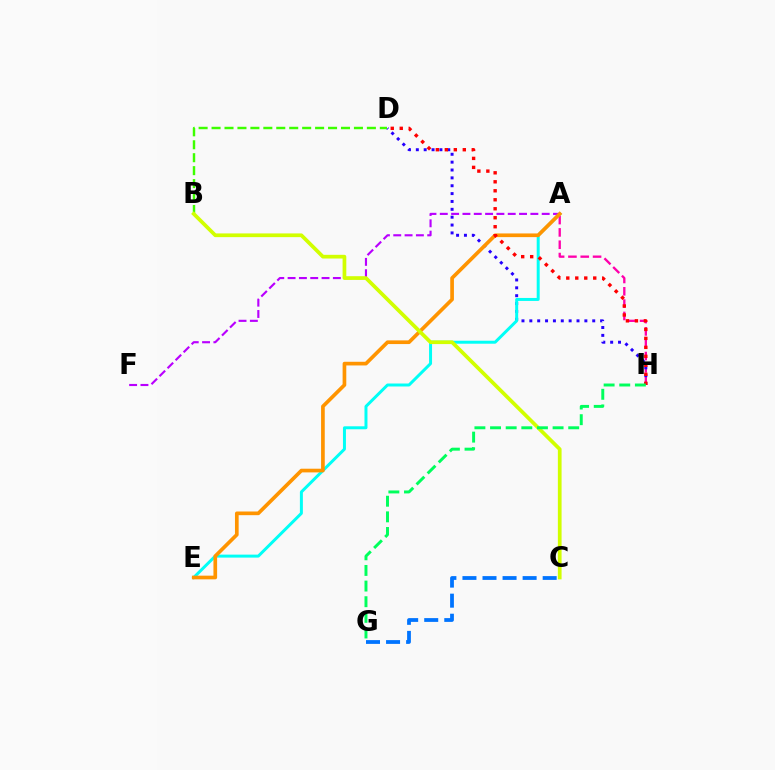{('B', 'D'): [{'color': '#3dff00', 'line_style': 'dashed', 'thickness': 1.76}], ('A', 'H'): [{'color': '#ff00ac', 'line_style': 'dashed', 'thickness': 1.67}], ('D', 'H'): [{'color': '#2500ff', 'line_style': 'dotted', 'thickness': 2.14}, {'color': '#ff0000', 'line_style': 'dotted', 'thickness': 2.44}], ('A', 'E'): [{'color': '#00fff6', 'line_style': 'solid', 'thickness': 2.14}, {'color': '#ff9400', 'line_style': 'solid', 'thickness': 2.65}], ('A', 'F'): [{'color': '#b900ff', 'line_style': 'dashed', 'thickness': 1.54}], ('C', 'G'): [{'color': '#0074ff', 'line_style': 'dashed', 'thickness': 2.72}], ('B', 'C'): [{'color': '#d1ff00', 'line_style': 'solid', 'thickness': 2.67}], ('G', 'H'): [{'color': '#00ff5c', 'line_style': 'dashed', 'thickness': 2.12}]}